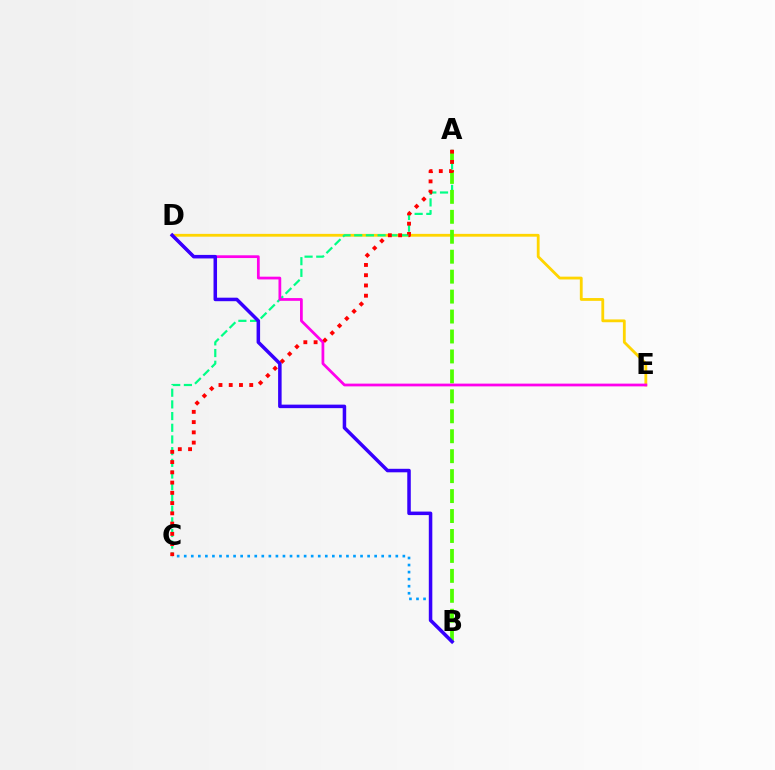{('D', 'E'): [{'color': '#ffd500', 'line_style': 'solid', 'thickness': 2.03}, {'color': '#ff00ed', 'line_style': 'solid', 'thickness': 1.98}], ('B', 'C'): [{'color': '#009eff', 'line_style': 'dotted', 'thickness': 1.92}], ('A', 'C'): [{'color': '#00ff86', 'line_style': 'dashed', 'thickness': 1.59}, {'color': '#ff0000', 'line_style': 'dotted', 'thickness': 2.79}], ('A', 'B'): [{'color': '#4fff00', 'line_style': 'dashed', 'thickness': 2.71}], ('B', 'D'): [{'color': '#3700ff', 'line_style': 'solid', 'thickness': 2.53}]}